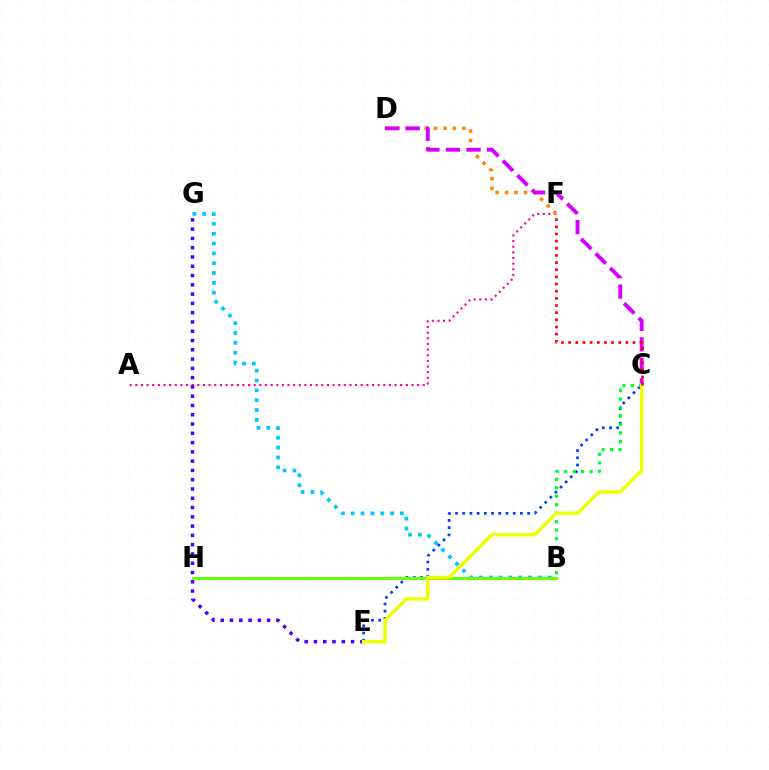{('B', 'G'): [{'color': '#00c7ff', 'line_style': 'dotted', 'thickness': 2.67}], ('A', 'F'): [{'color': '#ff00a0', 'line_style': 'dotted', 'thickness': 1.53}], ('E', 'G'): [{'color': '#4f00ff', 'line_style': 'dotted', 'thickness': 2.52}], ('C', 'E'): [{'color': '#003fff', 'line_style': 'dotted', 'thickness': 1.96}, {'color': '#eeff00', 'line_style': 'solid', 'thickness': 2.45}], ('B', 'H'): [{'color': '#00ffaf', 'line_style': 'dashed', 'thickness': 1.86}, {'color': '#66ff00', 'line_style': 'solid', 'thickness': 2.07}], ('D', 'F'): [{'color': '#ff8800', 'line_style': 'dotted', 'thickness': 2.56}], ('B', 'C'): [{'color': '#00ff27', 'line_style': 'dotted', 'thickness': 2.31}], ('C', 'D'): [{'color': '#d600ff', 'line_style': 'dashed', 'thickness': 2.79}], ('C', 'F'): [{'color': '#ff0000', 'line_style': 'dotted', 'thickness': 1.94}]}